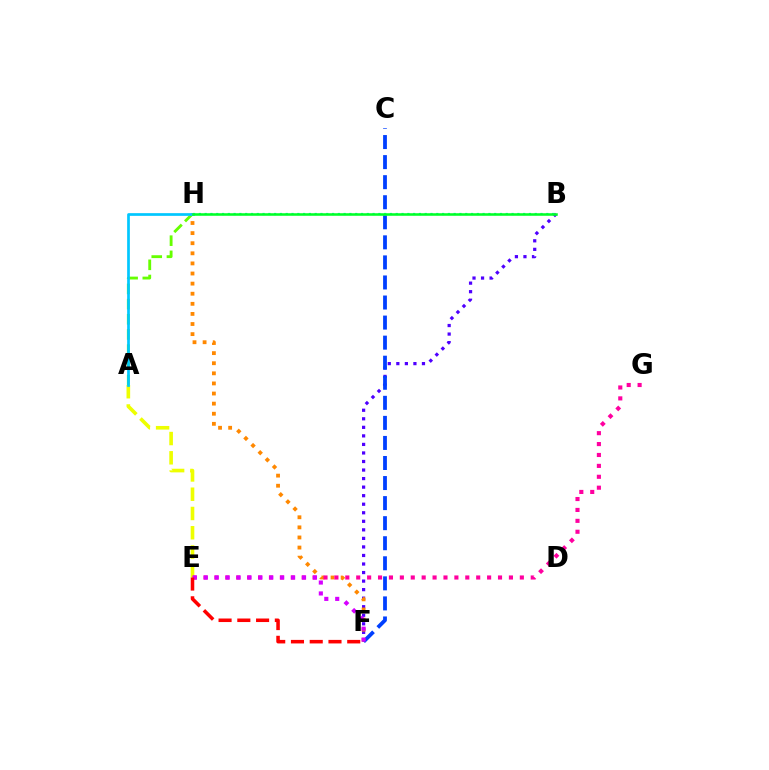{('A', 'H'): [{'color': '#66ff00', 'line_style': 'dashed', 'thickness': 2.06}, {'color': '#00c7ff', 'line_style': 'solid', 'thickness': 1.94}], ('B', 'F'): [{'color': '#4f00ff', 'line_style': 'dotted', 'thickness': 2.32}], ('F', 'H'): [{'color': '#ff8800', 'line_style': 'dotted', 'thickness': 2.74}], ('A', 'E'): [{'color': '#eeff00', 'line_style': 'dashed', 'thickness': 2.62}], ('B', 'H'): [{'color': '#00ffaf', 'line_style': 'dotted', 'thickness': 1.57}, {'color': '#00ff27', 'line_style': 'solid', 'thickness': 1.83}], ('C', 'F'): [{'color': '#003fff', 'line_style': 'dashed', 'thickness': 2.72}], ('E', 'G'): [{'color': '#ff00a0', 'line_style': 'dotted', 'thickness': 2.96}], ('E', 'F'): [{'color': '#d600ff', 'line_style': 'dotted', 'thickness': 2.97}, {'color': '#ff0000', 'line_style': 'dashed', 'thickness': 2.55}]}